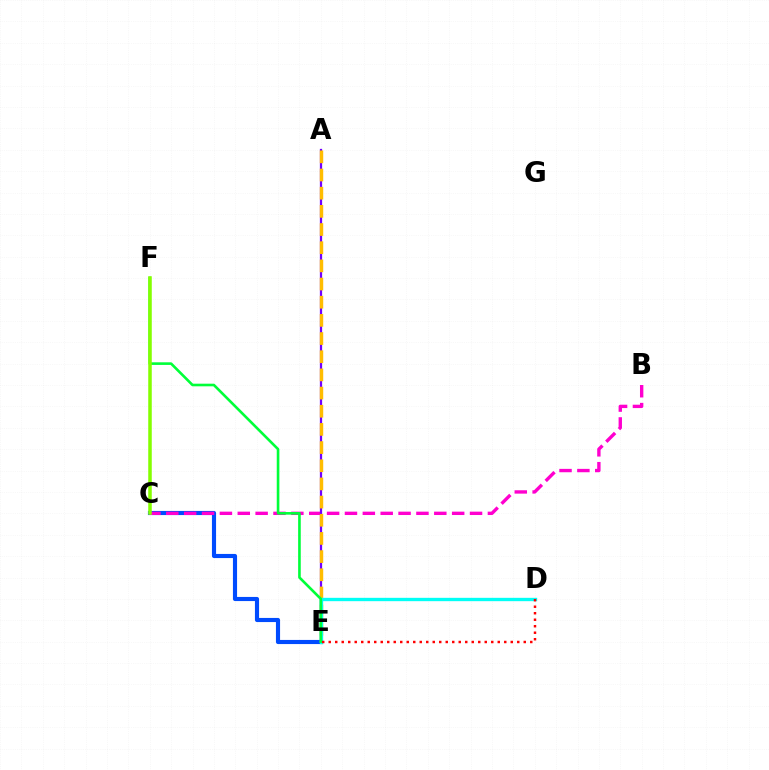{('C', 'E'): [{'color': '#004bff', 'line_style': 'solid', 'thickness': 2.98}], ('B', 'C'): [{'color': '#ff00cf', 'line_style': 'dashed', 'thickness': 2.43}], ('A', 'E'): [{'color': '#7200ff', 'line_style': 'solid', 'thickness': 1.63}, {'color': '#ffbd00', 'line_style': 'dashed', 'thickness': 2.47}], ('D', 'E'): [{'color': '#00fff6', 'line_style': 'solid', 'thickness': 2.41}, {'color': '#ff0000', 'line_style': 'dotted', 'thickness': 1.77}], ('E', 'F'): [{'color': '#00ff39', 'line_style': 'solid', 'thickness': 1.89}], ('C', 'F'): [{'color': '#84ff00', 'line_style': 'solid', 'thickness': 2.54}]}